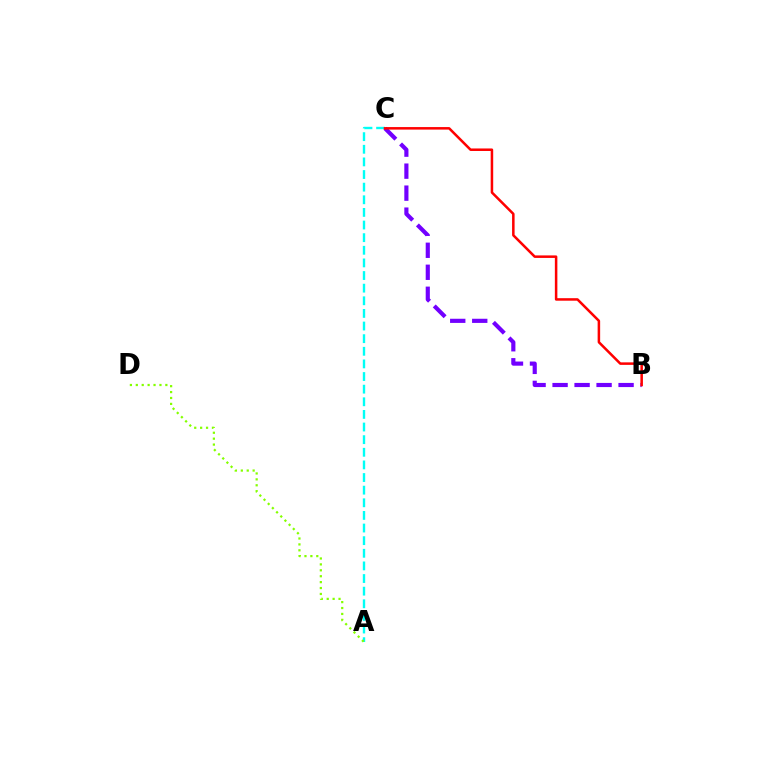{('A', 'C'): [{'color': '#00fff6', 'line_style': 'dashed', 'thickness': 1.72}], ('B', 'C'): [{'color': '#7200ff', 'line_style': 'dashed', 'thickness': 2.99}, {'color': '#ff0000', 'line_style': 'solid', 'thickness': 1.81}], ('A', 'D'): [{'color': '#84ff00', 'line_style': 'dotted', 'thickness': 1.61}]}